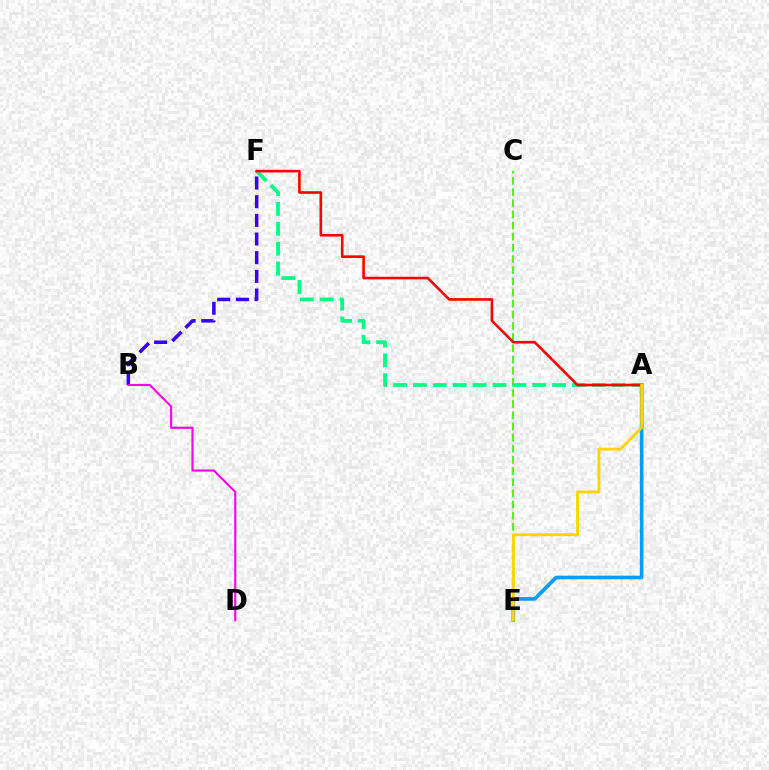{('B', 'F'): [{'color': '#3700ff', 'line_style': 'dashed', 'thickness': 2.54}], ('C', 'E'): [{'color': '#4fff00', 'line_style': 'dashed', 'thickness': 1.52}], ('A', 'E'): [{'color': '#009eff', 'line_style': 'solid', 'thickness': 2.62}, {'color': '#ffd500', 'line_style': 'solid', 'thickness': 2.05}], ('A', 'F'): [{'color': '#00ff86', 'line_style': 'dashed', 'thickness': 2.7}, {'color': '#ff0000', 'line_style': 'solid', 'thickness': 1.88}], ('B', 'D'): [{'color': '#ff00ed', 'line_style': 'solid', 'thickness': 1.54}]}